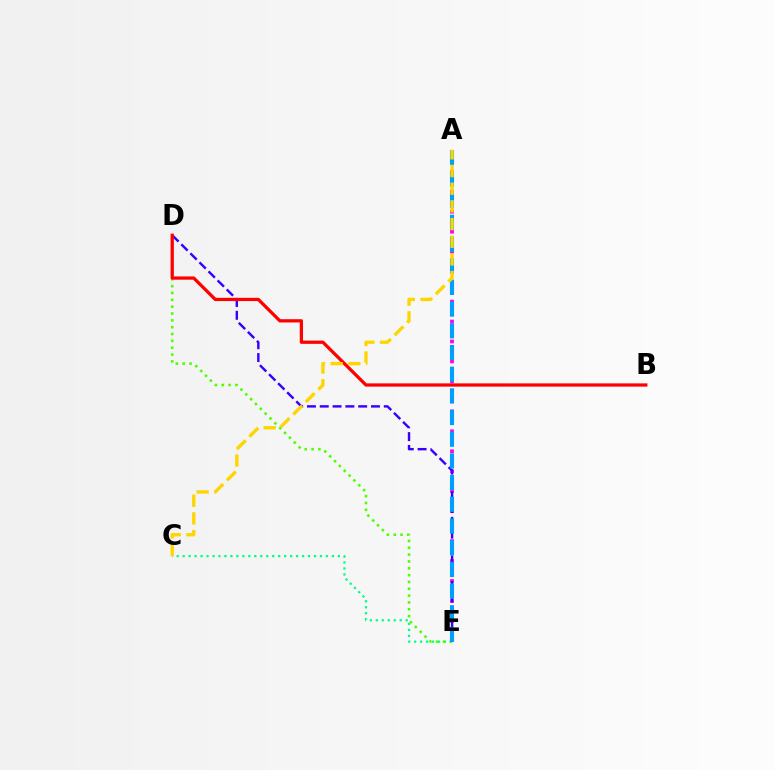{('A', 'E'): [{'color': '#ff00ed', 'line_style': 'dotted', 'thickness': 2.71}, {'color': '#009eff', 'line_style': 'dashed', 'thickness': 2.95}], ('C', 'E'): [{'color': '#00ff86', 'line_style': 'dotted', 'thickness': 1.62}], ('D', 'E'): [{'color': '#3700ff', 'line_style': 'dashed', 'thickness': 1.74}, {'color': '#4fff00', 'line_style': 'dotted', 'thickness': 1.86}], ('B', 'D'): [{'color': '#ff0000', 'line_style': 'solid', 'thickness': 2.35}], ('A', 'C'): [{'color': '#ffd500', 'line_style': 'dashed', 'thickness': 2.4}]}